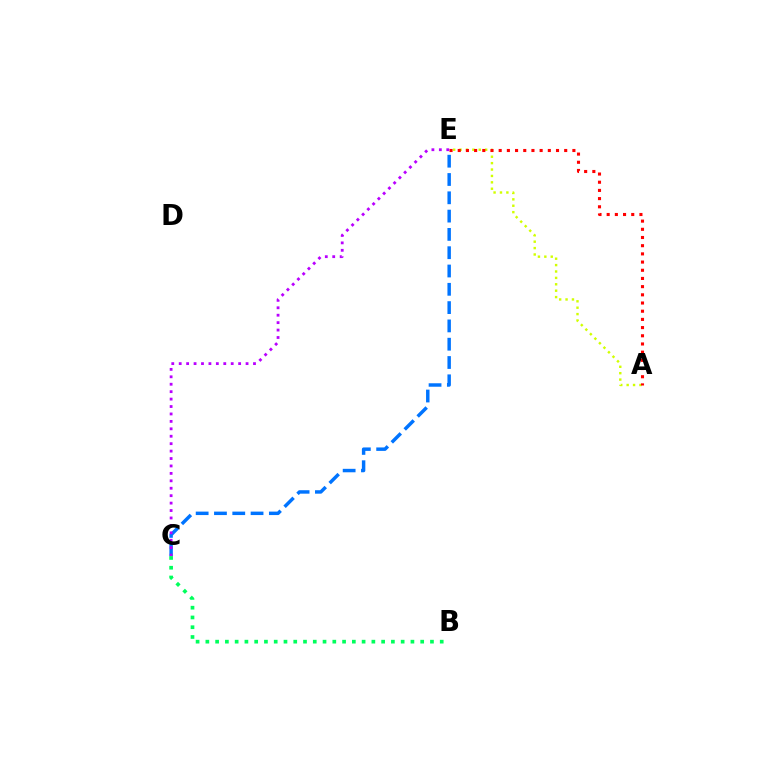{('C', 'E'): [{'color': '#0074ff', 'line_style': 'dashed', 'thickness': 2.49}, {'color': '#b900ff', 'line_style': 'dotted', 'thickness': 2.02}], ('A', 'E'): [{'color': '#d1ff00', 'line_style': 'dotted', 'thickness': 1.74}, {'color': '#ff0000', 'line_style': 'dotted', 'thickness': 2.23}], ('B', 'C'): [{'color': '#00ff5c', 'line_style': 'dotted', 'thickness': 2.65}]}